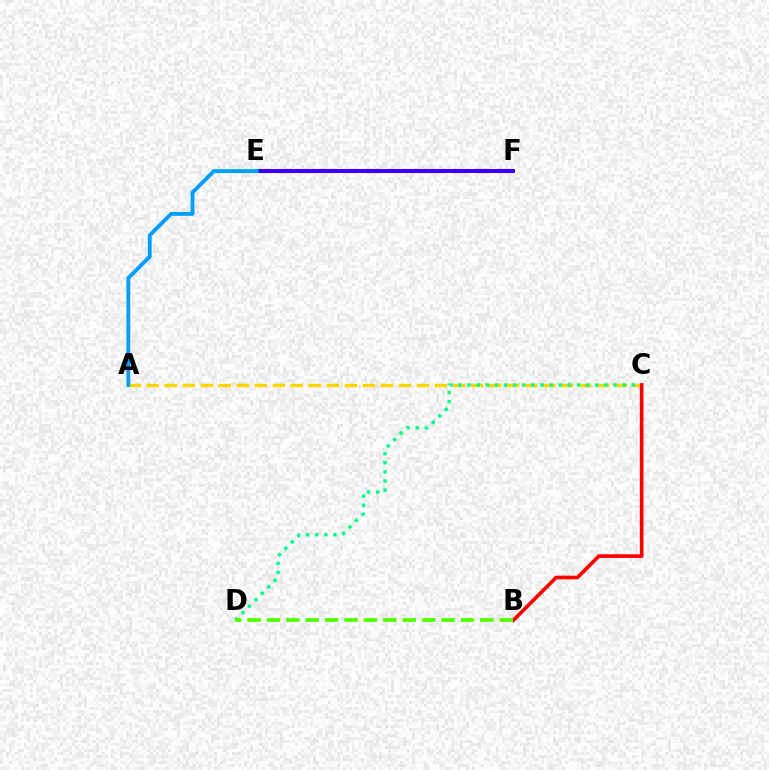{('E', 'F'): [{'color': '#ff00ed', 'line_style': 'dashed', 'thickness': 2.99}, {'color': '#3700ff', 'line_style': 'solid', 'thickness': 2.86}], ('A', 'C'): [{'color': '#ffd500', 'line_style': 'dashed', 'thickness': 2.45}], ('A', 'E'): [{'color': '#009eff', 'line_style': 'solid', 'thickness': 2.77}], ('C', 'D'): [{'color': '#00ff86', 'line_style': 'dotted', 'thickness': 2.48}], ('B', 'C'): [{'color': '#ff0000', 'line_style': 'solid', 'thickness': 2.64}], ('B', 'D'): [{'color': '#4fff00', 'line_style': 'dashed', 'thickness': 2.63}]}